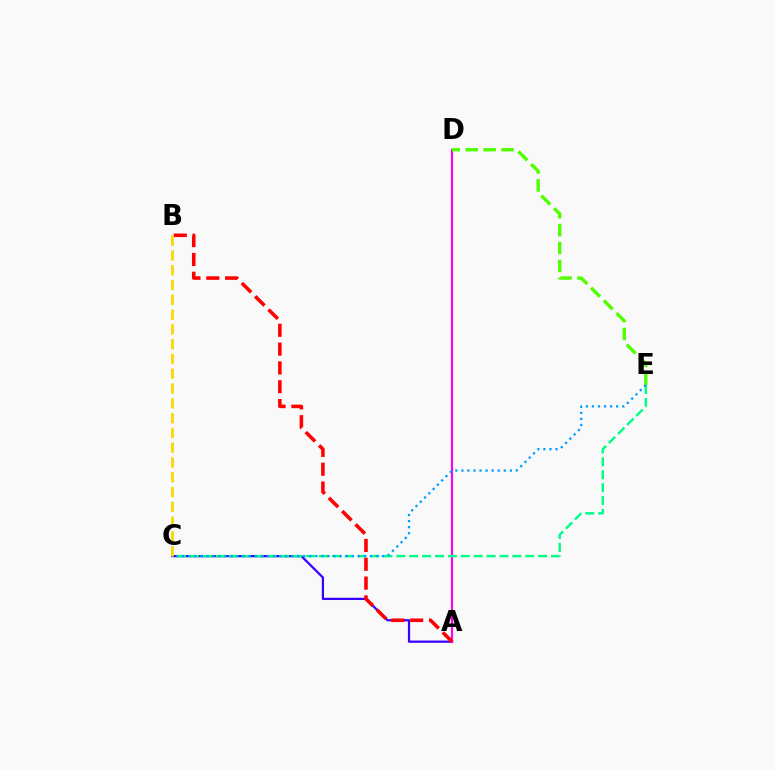{('A', 'C'): [{'color': '#3700ff', 'line_style': 'solid', 'thickness': 1.61}], ('A', 'D'): [{'color': '#ff00ed', 'line_style': 'solid', 'thickness': 1.55}], ('A', 'B'): [{'color': '#ff0000', 'line_style': 'dashed', 'thickness': 2.56}], ('D', 'E'): [{'color': '#4fff00', 'line_style': 'dashed', 'thickness': 2.43}], ('C', 'E'): [{'color': '#00ff86', 'line_style': 'dashed', 'thickness': 1.75}, {'color': '#009eff', 'line_style': 'dotted', 'thickness': 1.65}], ('B', 'C'): [{'color': '#ffd500', 'line_style': 'dashed', 'thickness': 2.01}]}